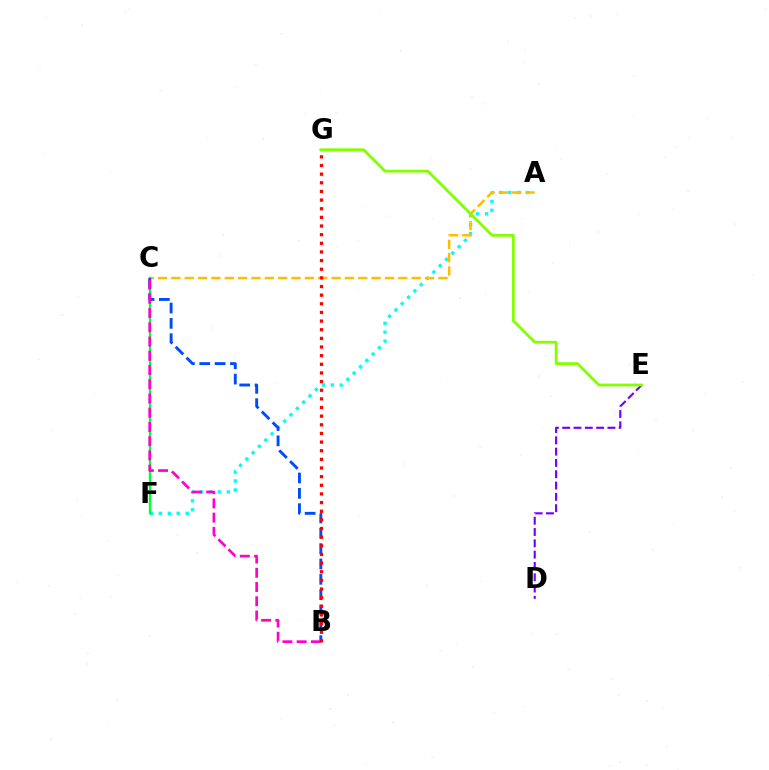{('A', 'F'): [{'color': '#00fff6', 'line_style': 'dotted', 'thickness': 2.43}], ('D', 'E'): [{'color': '#7200ff', 'line_style': 'dashed', 'thickness': 1.54}], ('A', 'C'): [{'color': '#ffbd00', 'line_style': 'dashed', 'thickness': 1.81}], ('C', 'F'): [{'color': '#00ff39', 'line_style': 'solid', 'thickness': 1.71}], ('B', 'C'): [{'color': '#004bff', 'line_style': 'dashed', 'thickness': 2.08}, {'color': '#ff00cf', 'line_style': 'dashed', 'thickness': 1.93}], ('B', 'G'): [{'color': '#ff0000', 'line_style': 'dotted', 'thickness': 2.35}], ('E', 'G'): [{'color': '#84ff00', 'line_style': 'solid', 'thickness': 2.01}]}